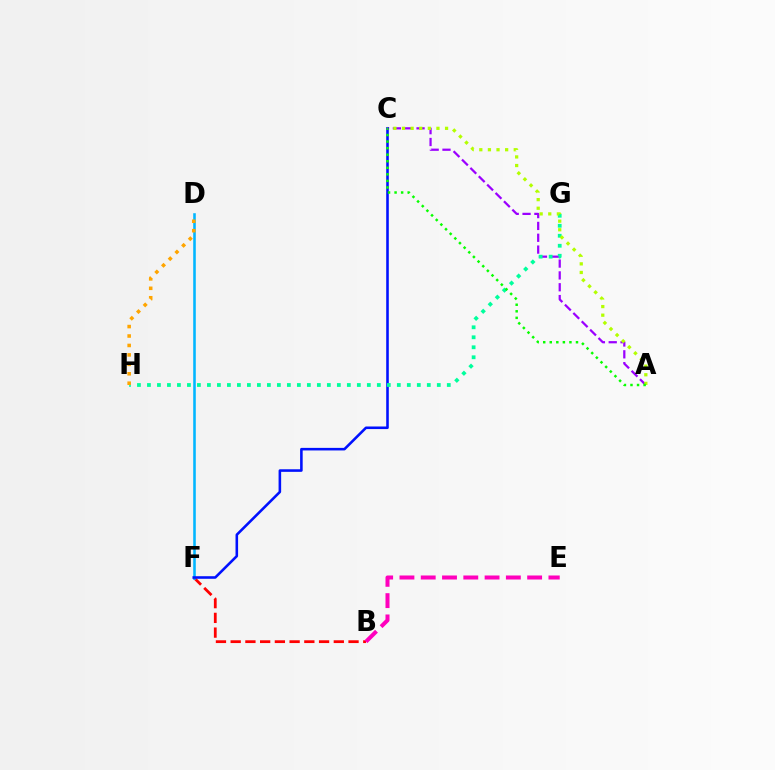{('A', 'C'): [{'color': '#9b00ff', 'line_style': 'dashed', 'thickness': 1.61}, {'color': '#b3ff00', 'line_style': 'dotted', 'thickness': 2.34}, {'color': '#08ff00', 'line_style': 'dotted', 'thickness': 1.78}], ('B', 'F'): [{'color': '#ff0000', 'line_style': 'dashed', 'thickness': 2.0}], ('D', 'F'): [{'color': '#00b5ff', 'line_style': 'solid', 'thickness': 1.85}], ('B', 'E'): [{'color': '#ff00bd', 'line_style': 'dashed', 'thickness': 2.89}], ('C', 'F'): [{'color': '#0010ff', 'line_style': 'solid', 'thickness': 1.85}], ('G', 'H'): [{'color': '#00ff9d', 'line_style': 'dotted', 'thickness': 2.72}], ('D', 'H'): [{'color': '#ffa500', 'line_style': 'dotted', 'thickness': 2.57}]}